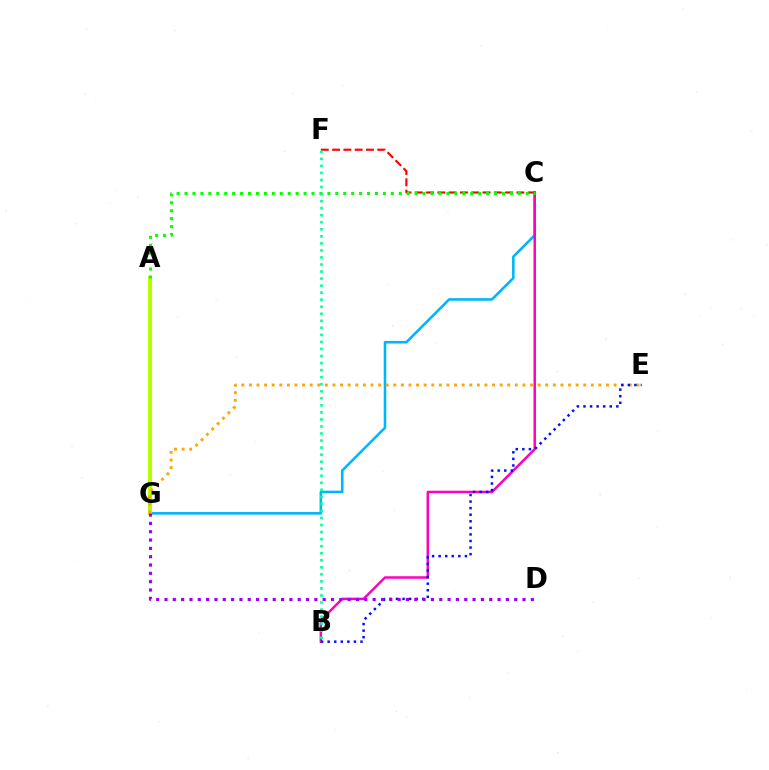{('C', 'G'): [{'color': '#00b5ff', 'line_style': 'solid', 'thickness': 1.86}], ('A', 'G'): [{'color': '#b3ff00', 'line_style': 'solid', 'thickness': 2.92}], ('E', 'G'): [{'color': '#ffa500', 'line_style': 'dotted', 'thickness': 2.06}], ('B', 'C'): [{'color': '#ff00bd', 'line_style': 'solid', 'thickness': 1.78}], ('C', 'F'): [{'color': '#ff0000', 'line_style': 'dashed', 'thickness': 1.53}], ('A', 'C'): [{'color': '#08ff00', 'line_style': 'dotted', 'thickness': 2.16}], ('B', 'F'): [{'color': '#00ff9d', 'line_style': 'dotted', 'thickness': 1.91}], ('B', 'E'): [{'color': '#0010ff', 'line_style': 'dotted', 'thickness': 1.79}], ('D', 'G'): [{'color': '#9b00ff', 'line_style': 'dotted', 'thickness': 2.26}]}